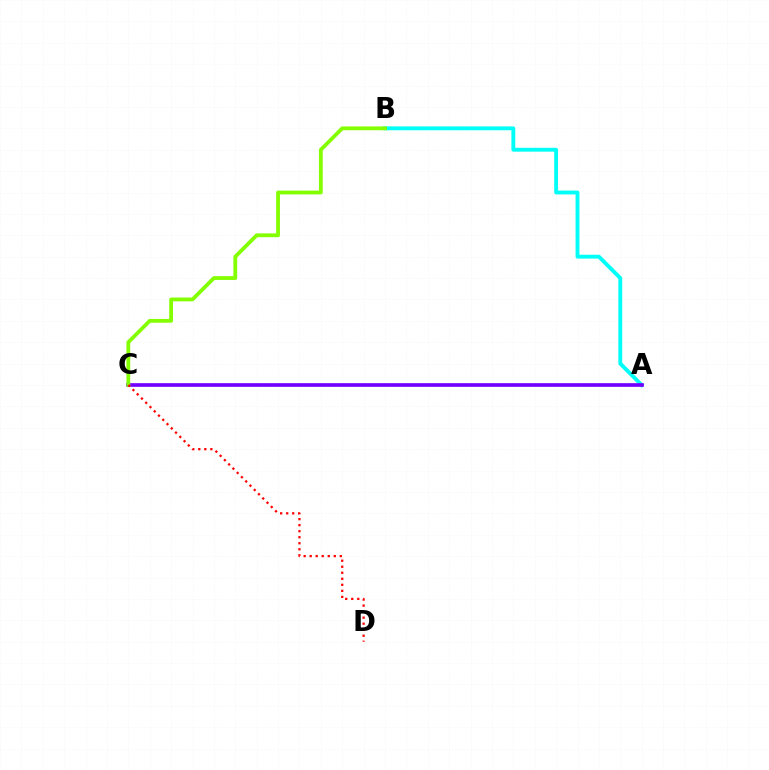{('A', 'B'): [{'color': '#00fff6', 'line_style': 'solid', 'thickness': 2.78}], ('A', 'C'): [{'color': '#7200ff', 'line_style': 'solid', 'thickness': 2.64}], ('B', 'C'): [{'color': '#84ff00', 'line_style': 'solid', 'thickness': 2.74}], ('C', 'D'): [{'color': '#ff0000', 'line_style': 'dotted', 'thickness': 1.64}]}